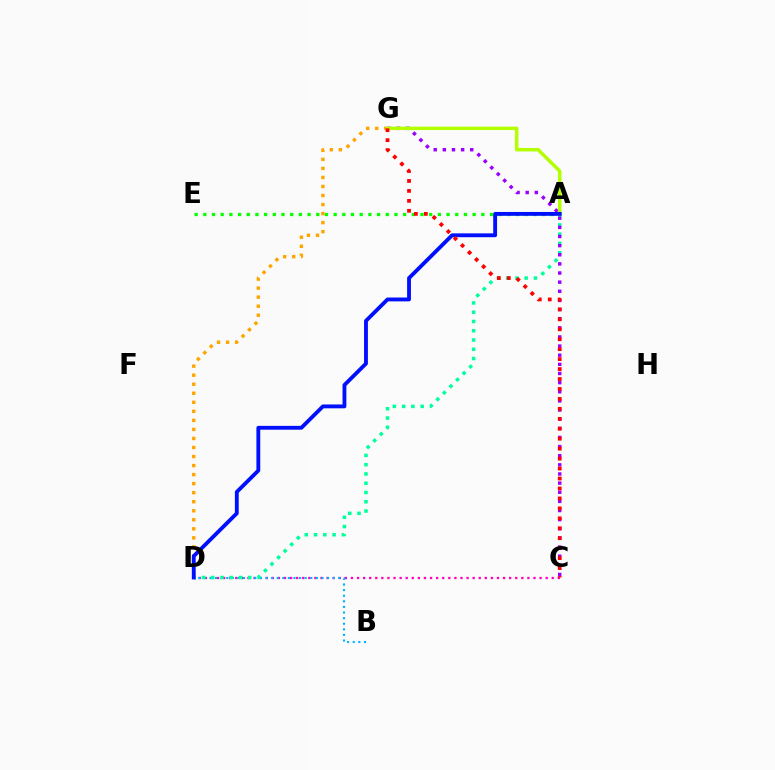{('C', 'D'): [{'color': '#ff00bd', 'line_style': 'dotted', 'thickness': 1.65}], ('B', 'D'): [{'color': '#00b5ff', 'line_style': 'dotted', 'thickness': 1.52}], ('D', 'G'): [{'color': '#ffa500', 'line_style': 'dotted', 'thickness': 2.46}], ('A', 'D'): [{'color': '#00ff9d', 'line_style': 'dotted', 'thickness': 2.52}, {'color': '#0010ff', 'line_style': 'solid', 'thickness': 2.77}], ('A', 'E'): [{'color': '#08ff00', 'line_style': 'dotted', 'thickness': 2.36}], ('C', 'G'): [{'color': '#9b00ff', 'line_style': 'dotted', 'thickness': 2.48}, {'color': '#ff0000', 'line_style': 'dotted', 'thickness': 2.7}], ('A', 'G'): [{'color': '#b3ff00', 'line_style': 'solid', 'thickness': 2.49}]}